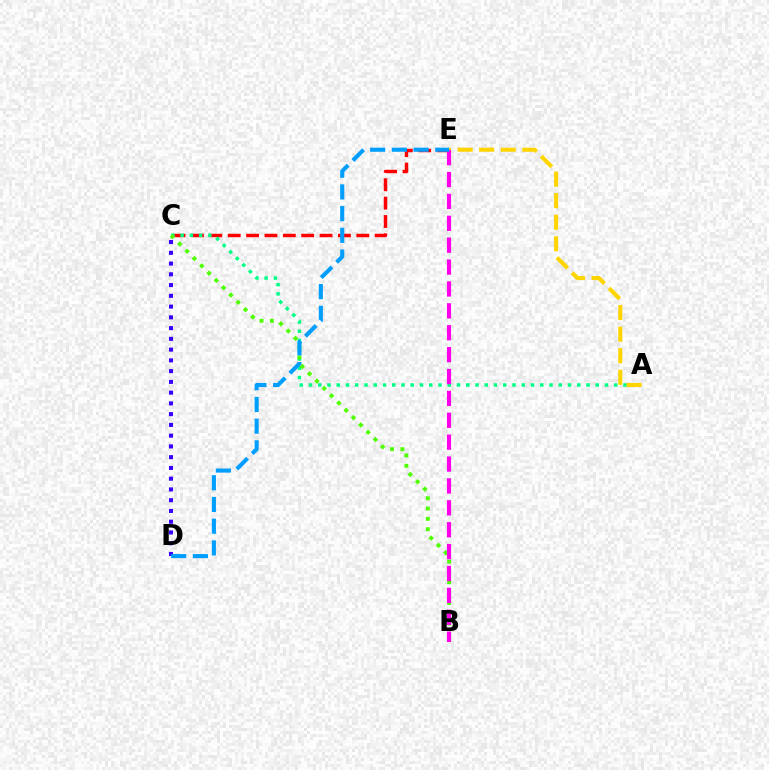{('C', 'E'): [{'color': '#ff0000', 'line_style': 'dashed', 'thickness': 2.5}], ('A', 'C'): [{'color': '#00ff86', 'line_style': 'dotted', 'thickness': 2.51}], ('C', 'D'): [{'color': '#3700ff', 'line_style': 'dotted', 'thickness': 2.92}], ('B', 'C'): [{'color': '#4fff00', 'line_style': 'dotted', 'thickness': 2.81}], ('A', 'E'): [{'color': '#ffd500', 'line_style': 'dashed', 'thickness': 2.93}], ('B', 'E'): [{'color': '#ff00ed', 'line_style': 'dashed', 'thickness': 2.97}], ('D', 'E'): [{'color': '#009eff', 'line_style': 'dashed', 'thickness': 2.95}]}